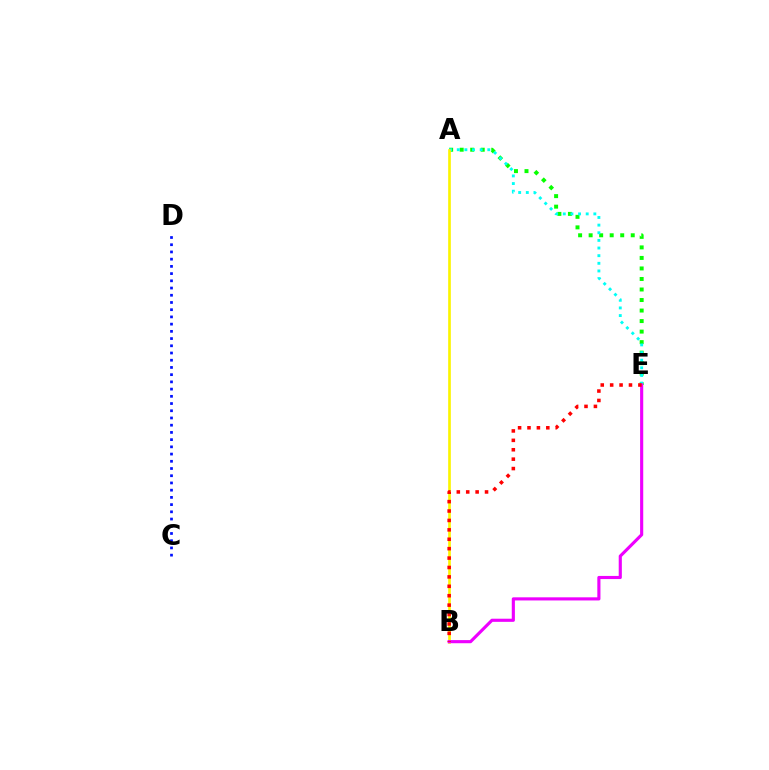{('C', 'D'): [{'color': '#0010ff', 'line_style': 'dotted', 'thickness': 1.96}], ('A', 'E'): [{'color': '#08ff00', 'line_style': 'dotted', 'thickness': 2.86}, {'color': '#00fff6', 'line_style': 'dotted', 'thickness': 2.08}], ('A', 'B'): [{'color': '#fcf500', 'line_style': 'solid', 'thickness': 1.92}], ('B', 'E'): [{'color': '#ee00ff', 'line_style': 'solid', 'thickness': 2.25}, {'color': '#ff0000', 'line_style': 'dotted', 'thickness': 2.56}]}